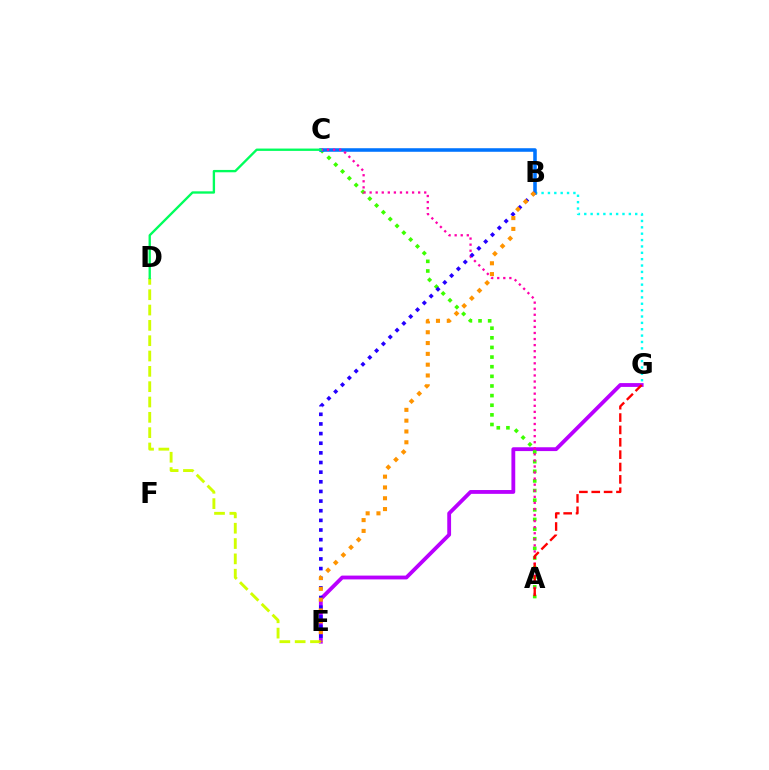{('E', 'G'): [{'color': '#b900ff', 'line_style': 'solid', 'thickness': 2.75}], ('B', 'G'): [{'color': '#00fff6', 'line_style': 'dotted', 'thickness': 1.73}], ('A', 'C'): [{'color': '#3dff00', 'line_style': 'dotted', 'thickness': 2.62}, {'color': '#ff00ac', 'line_style': 'dotted', 'thickness': 1.65}], ('B', 'C'): [{'color': '#0074ff', 'line_style': 'solid', 'thickness': 2.56}], ('D', 'E'): [{'color': '#d1ff00', 'line_style': 'dashed', 'thickness': 2.08}], ('B', 'E'): [{'color': '#2500ff', 'line_style': 'dotted', 'thickness': 2.62}, {'color': '#ff9400', 'line_style': 'dotted', 'thickness': 2.94}], ('A', 'G'): [{'color': '#ff0000', 'line_style': 'dashed', 'thickness': 1.68}], ('C', 'D'): [{'color': '#00ff5c', 'line_style': 'solid', 'thickness': 1.69}]}